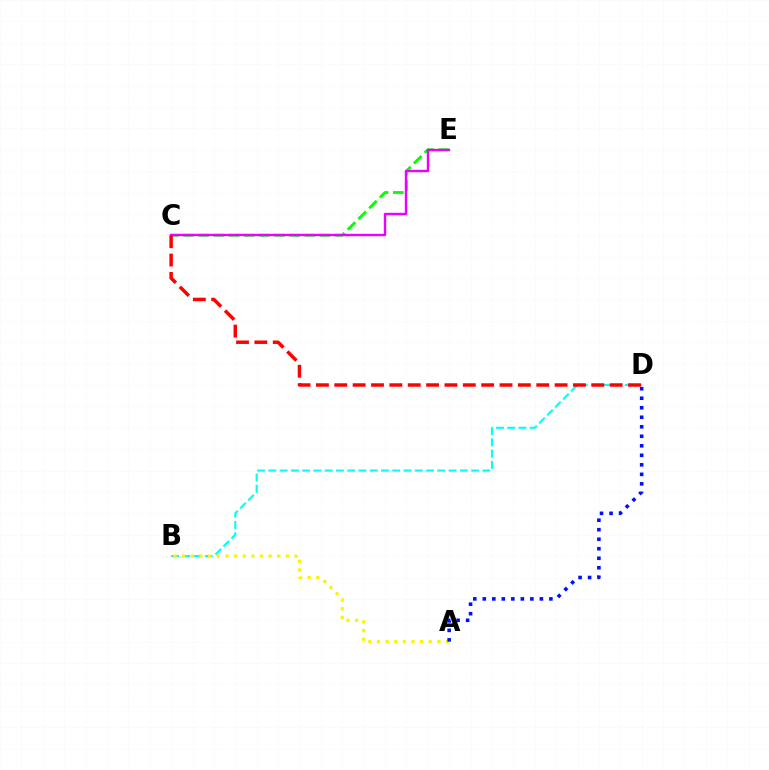{('C', 'E'): [{'color': '#08ff00', 'line_style': 'dashed', 'thickness': 2.06}, {'color': '#ee00ff', 'line_style': 'solid', 'thickness': 1.74}], ('B', 'D'): [{'color': '#00fff6', 'line_style': 'dashed', 'thickness': 1.53}], ('A', 'B'): [{'color': '#fcf500', 'line_style': 'dotted', 'thickness': 2.35}], ('A', 'D'): [{'color': '#0010ff', 'line_style': 'dotted', 'thickness': 2.58}], ('C', 'D'): [{'color': '#ff0000', 'line_style': 'dashed', 'thickness': 2.49}]}